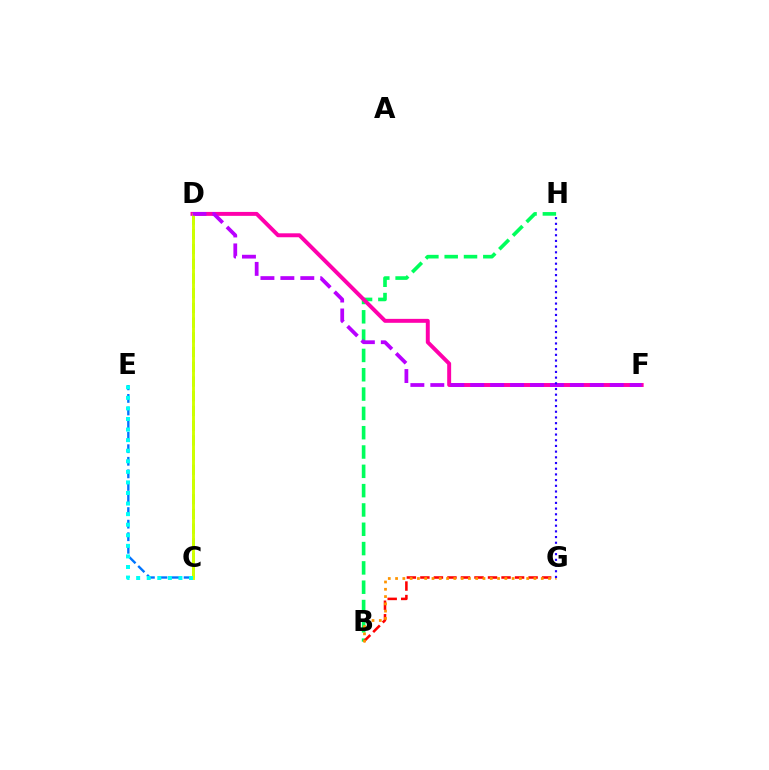{('C', 'D'): [{'color': '#3dff00', 'line_style': 'dashed', 'thickness': 2.0}, {'color': '#d1ff00', 'line_style': 'solid', 'thickness': 2.09}], ('B', 'H'): [{'color': '#00ff5c', 'line_style': 'dashed', 'thickness': 2.62}], ('D', 'F'): [{'color': '#ff00ac', 'line_style': 'solid', 'thickness': 2.84}, {'color': '#b900ff', 'line_style': 'dashed', 'thickness': 2.71}], ('B', 'G'): [{'color': '#ff0000', 'line_style': 'dashed', 'thickness': 1.84}, {'color': '#ff9400', 'line_style': 'dotted', 'thickness': 1.98}], ('C', 'E'): [{'color': '#0074ff', 'line_style': 'dashed', 'thickness': 1.71}, {'color': '#00fff6', 'line_style': 'dotted', 'thickness': 2.87}], ('G', 'H'): [{'color': '#2500ff', 'line_style': 'dotted', 'thickness': 1.55}]}